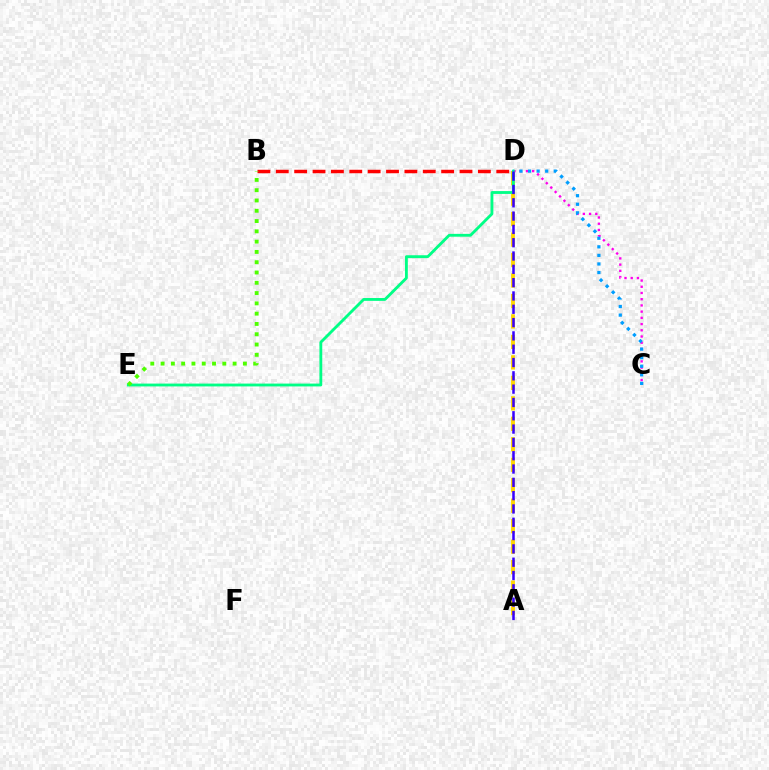{('C', 'D'): [{'color': '#ff00ed', 'line_style': 'dotted', 'thickness': 1.69}, {'color': '#009eff', 'line_style': 'dotted', 'thickness': 2.33}], ('A', 'D'): [{'color': '#ffd500', 'line_style': 'dashed', 'thickness': 2.78}, {'color': '#3700ff', 'line_style': 'dashed', 'thickness': 1.81}], ('D', 'E'): [{'color': '#00ff86', 'line_style': 'solid', 'thickness': 2.04}], ('B', 'D'): [{'color': '#ff0000', 'line_style': 'dashed', 'thickness': 2.5}], ('B', 'E'): [{'color': '#4fff00', 'line_style': 'dotted', 'thickness': 2.8}]}